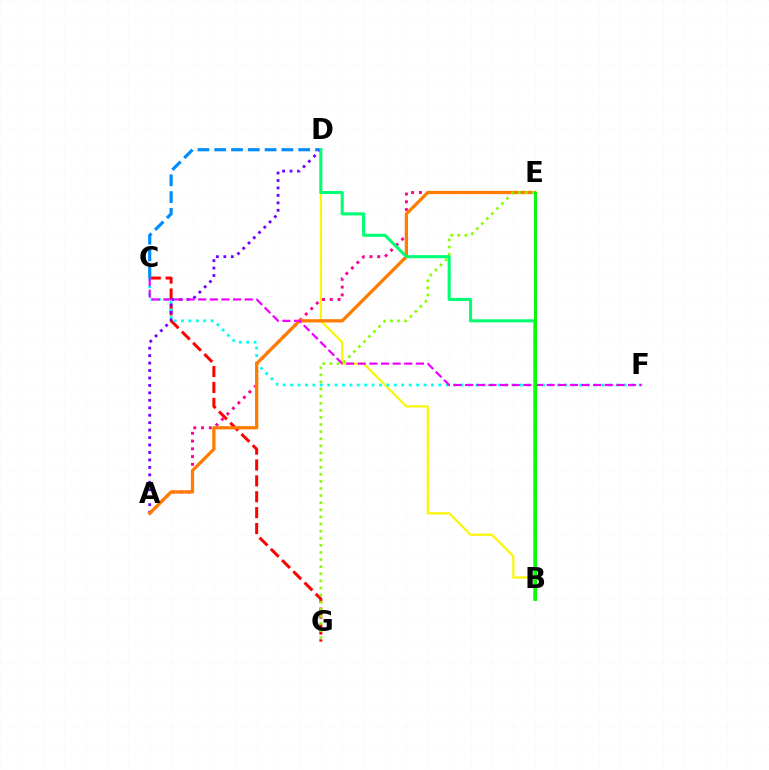{('B', 'D'): [{'color': '#fcf500', 'line_style': 'solid', 'thickness': 1.56}, {'color': '#00ff74', 'line_style': 'solid', 'thickness': 2.22}], ('A', 'E'): [{'color': '#ff0094', 'line_style': 'dotted', 'thickness': 2.11}, {'color': '#ff7c00', 'line_style': 'solid', 'thickness': 2.35}], ('C', 'G'): [{'color': '#ff0000', 'line_style': 'dashed', 'thickness': 2.16}], ('C', 'F'): [{'color': '#00fff6', 'line_style': 'dotted', 'thickness': 2.01}, {'color': '#ee00ff', 'line_style': 'dashed', 'thickness': 1.58}], ('C', 'D'): [{'color': '#008cff', 'line_style': 'dashed', 'thickness': 2.28}], ('A', 'D'): [{'color': '#7200ff', 'line_style': 'dotted', 'thickness': 2.02}], ('B', 'E'): [{'color': '#0010ff', 'line_style': 'solid', 'thickness': 1.83}, {'color': '#08ff00', 'line_style': 'solid', 'thickness': 2.08}], ('E', 'G'): [{'color': '#84ff00', 'line_style': 'dotted', 'thickness': 1.93}]}